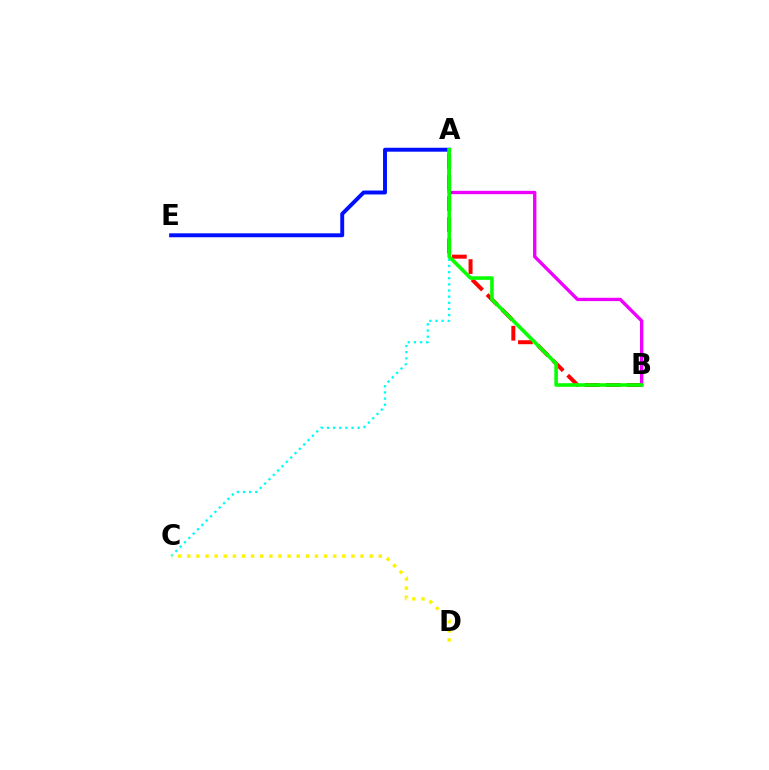{('A', 'C'): [{'color': '#00fff6', 'line_style': 'dotted', 'thickness': 1.67}], ('C', 'D'): [{'color': '#fcf500', 'line_style': 'dotted', 'thickness': 2.48}], ('A', 'B'): [{'color': '#ff0000', 'line_style': 'dashed', 'thickness': 2.87}, {'color': '#ee00ff', 'line_style': 'solid', 'thickness': 2.41}, {'color': '#08ff00', 'line_style': 'solid', 'thickness': 2.59}], ('A', 'E'): [{'color': '#0010ff', 'line_style': 'solid', 'thickness': 2.83}]}